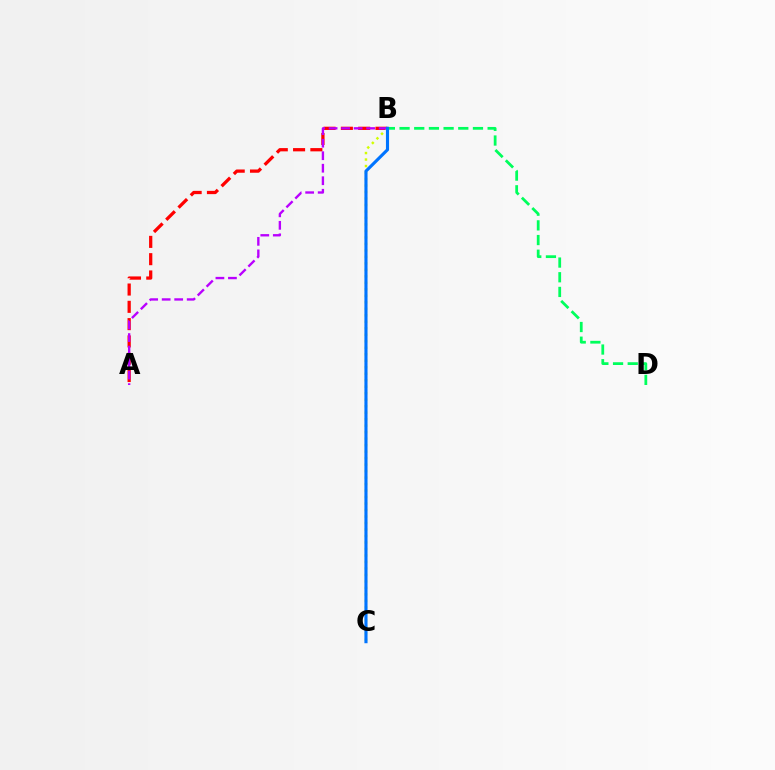{('A', 'B'): [{'color': '#ff0000', 'line_style': 'dashed', 'thickness': 2.35}, {'color': '#b900ff', 'line_style': 'dashed', 'thickness': 1.7}], ('B', 'D'): [{'color': '#00ff5c', 'line_style': 'dashed', 'thickness': 1.99}], ('B', 'C'): [{'color': '#d1ff00', 'line_style': 'dotted', 'thickness': 1.76}, {'color': '#0074ff', 'line_style': 'solid', 'thickness': 2.24}]}